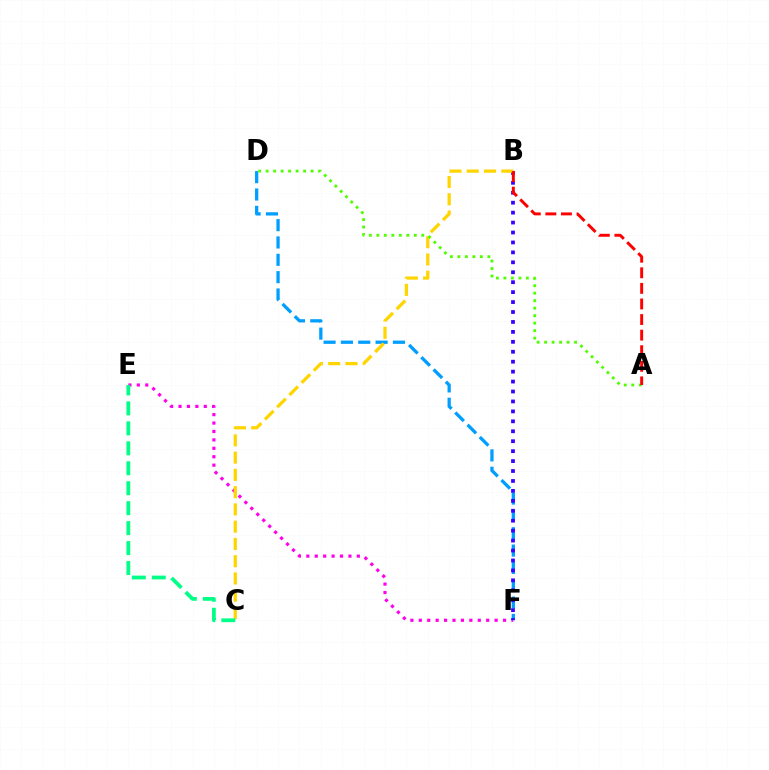{('E', 'F'): [{'color': '#ff00ed', 'line_style': 'dotted', 'thickness': 2.29}], ('D', 'F'): [{'color': '#009eff', 'line_style': 'dashed', 'thickness': 2.36}], ('B', 'F'): [{'color': '#3700ff', 'line_style': 'dotted', 'thickness': 2.7}], ('B', 'C'): [{'color': '#ffd500', 'line_style': 'dashed', 'thickness': 2.35}], ('A', 'D'): [{'color': '#4fff00', 'line_style': 'dotted', 'thickness': 2.04}], ('A', 'B'): [{'color': '#ff0000', 'line_style': 'dashed', 'thickness': 2.12}], ('C', 'E'): [{'color': '#00ff86', 'line_style': 'dashed', 'thickness': 2.71}]}